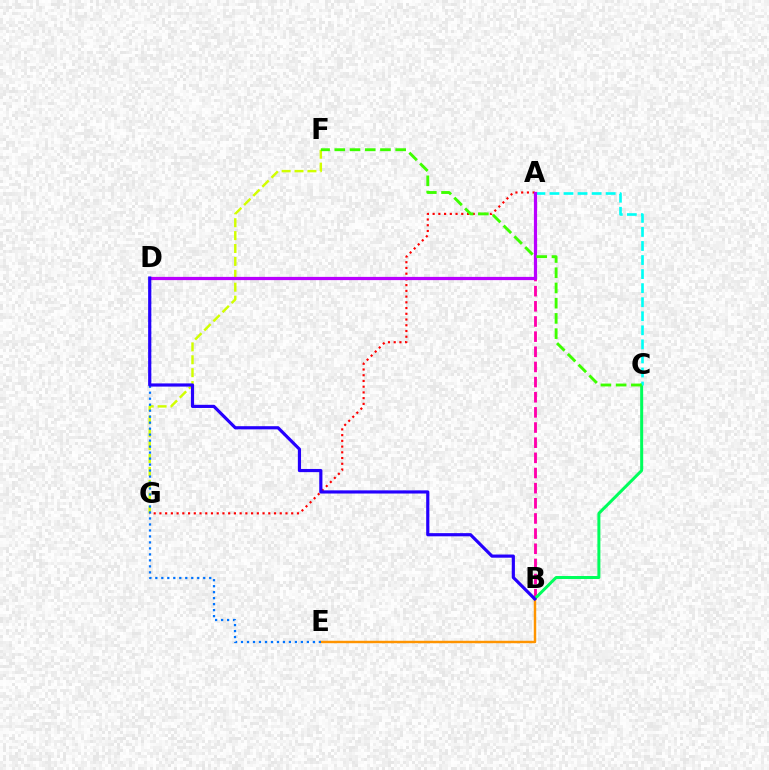{('A', 'B'): [{'color': '#ff00ac', 'line_style': 'dashed', 'thickness': 2.06}], ('B', 'C'): [{'color': '#00ff5c', 'line_style': 'solid', 'thickness': 2.15}], ('A', 'C'): [{'color': '#00fff6', 'line_style': 'dashed', 'thickness': 1.91}], ('F', 'G'): [{'color': '#d1ff00', 'line_style': 'dashed', 'thickness': 1.75}], ('B', 'E'): [{'color': '#ff9400', 'line_style': 'solid', 'thickness': 1.76}], ('A', 'G'): [{'color': '#ff0000', 'line_style': 'dotted', 'thickness': 1.56}], ('D', 'E'): [{'color': '#0074ff', 'line_style': 'dotted', 'thickness': 1.63}], ('A', 'D'): [{'color': '#b900ff', 'line_style': 'solid', 'thickness': 2.32}], ('C', 'F'): [{'color': '#3dff00', 'line_style': 'dashed', 'thickness': 2.07}], ('B', 'D'): [{'color': '#2500ff', 'line_style': 'solid', 'thickness': 2.28}]}